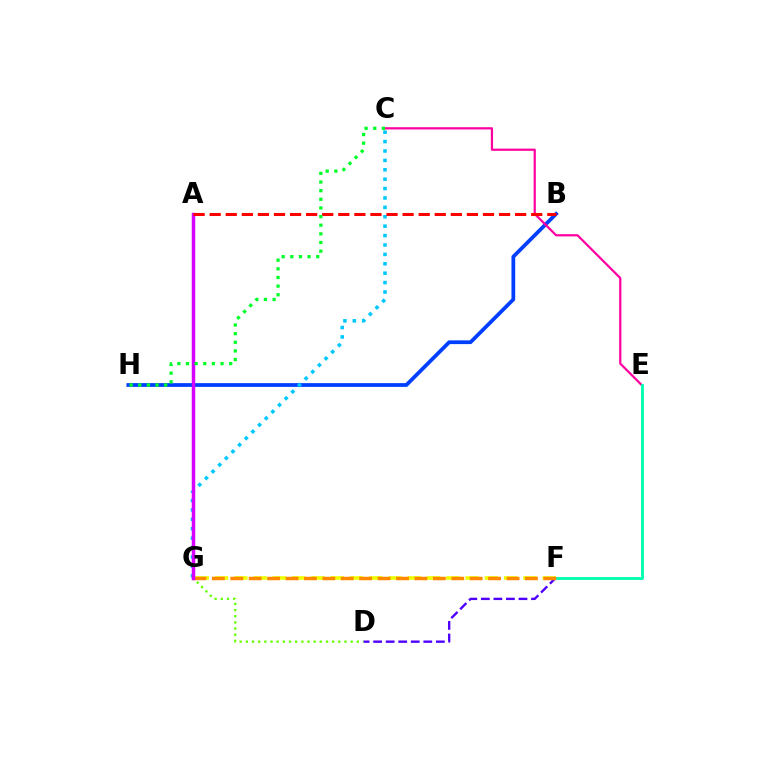{('D', 'G'): [{'color': '#66ff00', 'line_style': 'dotted', 'thickness': 1.68}], ('B', 'H'): [{'color': '#003fff', 'line_style': 'solid', 'thickness': 2.71}], ('C', 'E'): [{'color': '#ff00a0', 'line_style': 'solid', 'thickness': 1.6}], ('D', 'F'): [{'color': '#4f00ff', 'line_style': 'dashed', 'thickness': 1.7}], ('C', 'G'): [{'color': '#00c7ff', 'line_style': 'dotted', 'thickness': 2.55}], ('F', 'G'): [{'color': '#eeff00', 'line_style': 'dashed', 'thickness': 2.62}, {'color': '#ff8800', 'line_style': 'dashed', 'thickness': 2.5}], ('E', 'F'): [{'color': '#00ffaf', 'line_style': 'solid', 'thickness': 2.05}], ('A', 'G'): [{'color': '#d600ff', 'line_style': 'solid', 'thickness': 2.51}], ('A', 'B'): [{'color': '#ff0000', 'line_style': 'dashed', 'thickness': 2.18}], ('C', 'H'): [{'color': '#00ff27', 'line_style': 'dotted', 'thickness': 2.35}]}